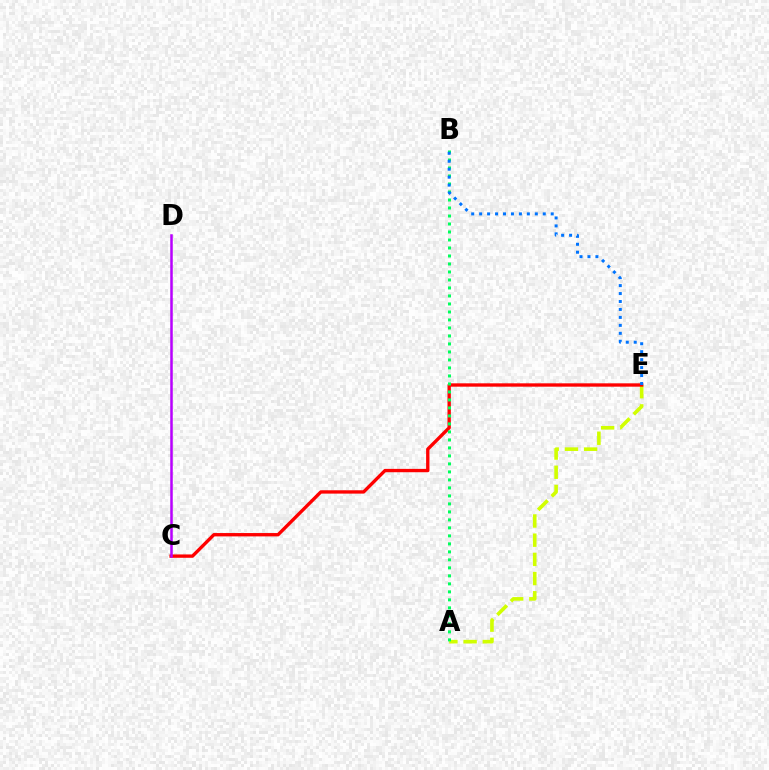{('A', 'E'): [{'color': '#d1ff00', 'line_style': 'dashed', 'thickness': 2.61}], ('C', 'E'): [{'color': '#ff0000', 'line_style': 'solid', 'thickness': 2.41}], ('A', 'B'): [{'color': '#00ff5c', 'line_style': 'dotted', 'thickness': 2.17}], ('B', 'E'): [{'color': '#0074ff', 'line_style': 'dotted', 'thickness': 2.16}], ('C', 'D'): [{'color': '#b900ff', 'line_style': 'solid', 'thickness': 1.81}]}